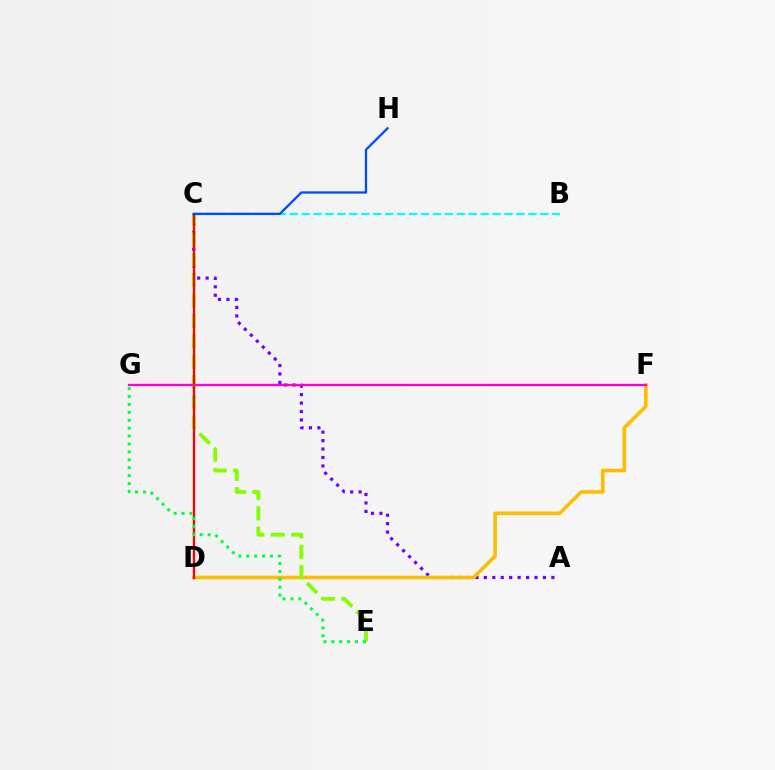{('A', 'C'): [{'color': '#7200ff', 'line_style': 'dotted', 'thickness': 2.29}], ('B', 'C'): [{'color': '#00fff6', 'line_style': 'dashed', 'thickness': 1.62}], ('D', 'F'): [{'color': '#ffbd00', 'line_style': 'solid', 'thickness': 2.58}], ('C', 'E'): [{'color': '#84ff00', 'line_style': 'dashed', 'thickness': 2.77}], ('C', 'D'): [{'color': '#ff0000', 'line_style': 'solid', 'thickness': 1.66}], ('C', 'H'): [{'color': '#004bff', 'line_style': 'solid', 'thickness': 1.66}], ('F', 'G'): [{'color': '#ff00cf', 'line_style': 'solid', 'thickness': 1.67}], ('E', 'G'): [{'color': '#00ff39', 'line_style': 'dotted', 'thickness': 2.15}]}